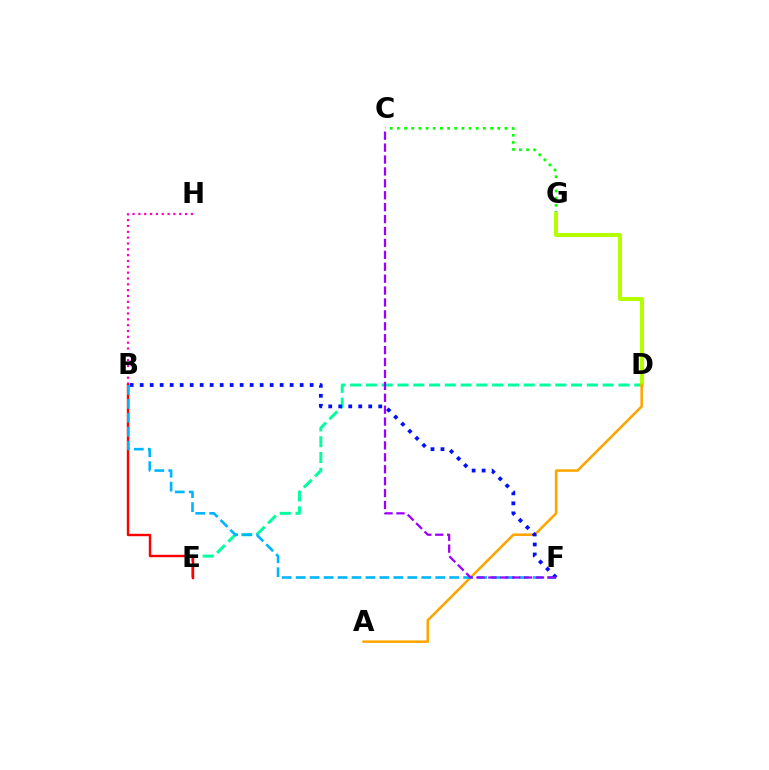{('D', 'E'): [{'color': '#00ff9d', 'line_style': 'dashed', 'thickness': 2.14}], ('C', 'G'): [{'color': '#08ff00', 'line_style': 'dotted', 'thickness': 1.95}], ('D', 'G'): [{'color': '#b3ff00', 'line_style': 'solid', 'thickness': 2.91}], ('A', 'D'): [{'color': '#ffa500', 'line_style': 'solid', 'thickness': 1.84}], ('B', 'H'): [{'color': '#ff00bd', 'line_style': 'dotted', 'thickness': 1.59}], ('B', 'E'): [{'color': '#ff0000', 'line_style': 'solid', 'thickness': 1.74}], ('B', 'F'): [{'color': '#00b5ff', 'line_style': 'dashed', 'thickness': 1.9}, {'color': '#0010ff', 'line_style': 'dotted', 'thickness': 2.72}], ('C', 'F'): [{'color': '#9b00ff', 'line_style': 'dashed', 'thickness': 1.62}]}